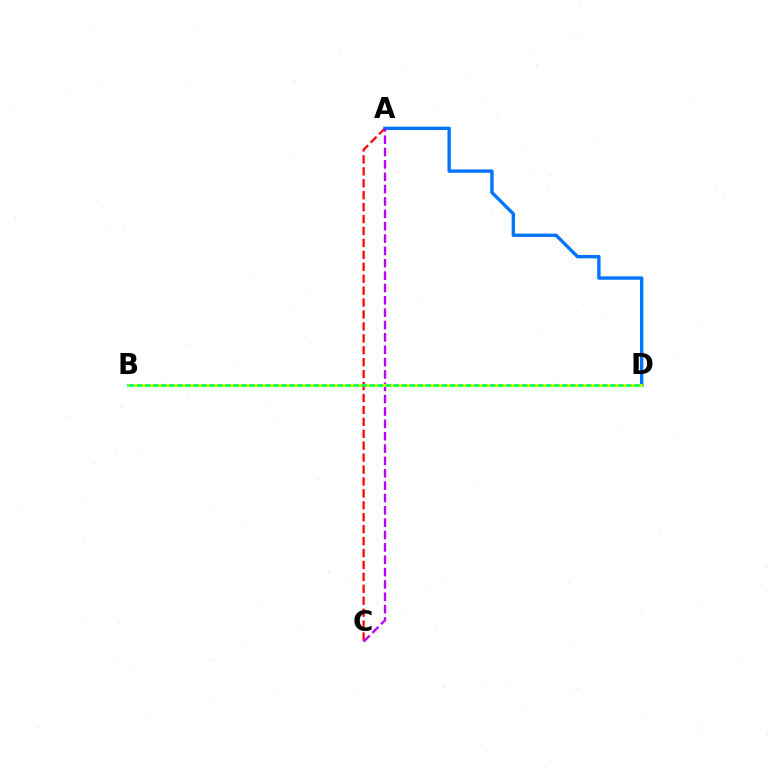{('A', 'C'): [{'color': '#ff0000', 'line_style': 'dashed', 'thickness': 1.62}, {'color': '#b900ff', 'line_style': 'dashed', 'thickness': 1.68}], ('A', 'D'): [{'color': '#0074ff', 'line_style': 'solid', 'thickness': 2.43}], ('B', 'D'): [{'color': '#00ff5c', 'line_style': 'solid', 'thickness': 2.01}, {'color': '#d1ff00', 'line_style': 'dotted', 'thickness': 2.18}]}